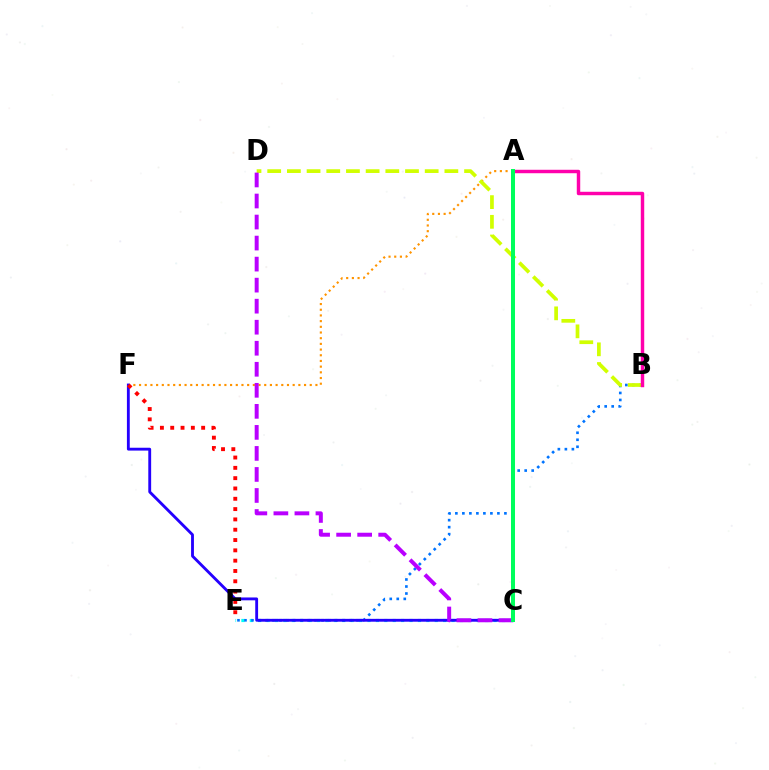{('A', 'F'): [{'color': '#ff9400', 'line_style': 'dotted', 'thickness': 1.55}], ('C', 'E'): [{'color': '#00fff6', 'line_style': 'dotted', 'thickness': 2.28}], ('A', 'C'): [{'color': '#3dff00', 'line_style': 'dashed', 'thickness': 2.72}, {'color': '#00ff5c', 'line_style': 'solid', 'thickness': 2.89}], ('B', 'E'): [{'color': '#0074ff', 'line_style': 'dotted', 'thickness': 1.9}], ('B', 'D'): [{'color': '#d1ff00', 'line_style': 'dashed', 'thickness': 2.67}], ('A', 'B'): [{'color': '#ff00ac', 'line_style': 'solid', 'thickness': 2.48}], ('C', 'F'): [{'color': '#2500ff', 'line_style': 'solid', 'thickness': 2.05}], ('C', 'D'): [{'color': '#b900ff', 'line_style': 'dashed', 'thickness': 2.86}], ('E', 'F'): [{'color': '#ff0000', 'line_style': 'dotted', 'thickness': 2.8}]}